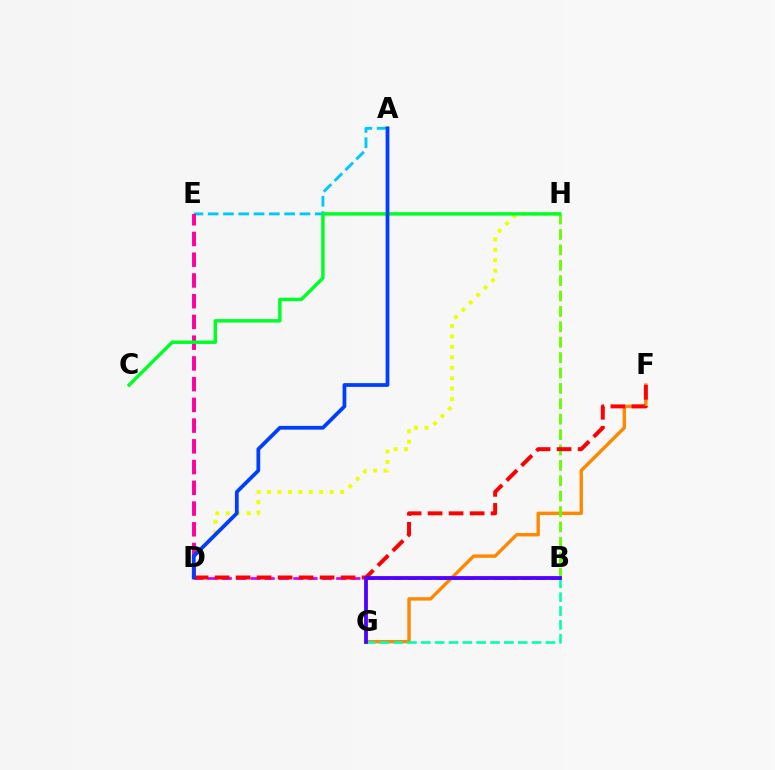{('D', 'H'): [{'color': '#eeff00', 'line_style': 'dotted', 'thickness': 2.84}], ('B', 'D'): [{'color': '#d600ff', 'line_style': 'dashed', 'thickness': 1.94}], ('F', 'G'): [{'color': '#ff8800', 'line_style': 'solid', 'thickness': 2.44}], ('A', 'E'): [{'color': '#00c7ff', 'line_style': 'dashed', 'thickness': 2.08}], ('B', 'G'): [{'color': '#00ffaf', 'line_style': 'dashed', 'thickness': 1.88}, {'color': '#4f00ff', 'line_style': 'solid', 'thickness': 2.73}], ('D', 'E'): [{'color': '#ff00a0', 'line_style': 'dashed', 'thickness': 2.82}], ('B', 'H'): [{'color': '#66ff00', 'line_style': 'dashed', 'thickness': 2.09}], ('C', 'H'): [{'color': '#00ff27', 'line_style': 'solid', 'thickness': 2.48}], ('D', 'F'): [{'color': '#ff0000', 'line_style': 'dashed', 'thickness': 2.85}], ('A', 'D'): [{'color': '#003fff', 'line_style': 'solid', 'thickness': 2.71}]}